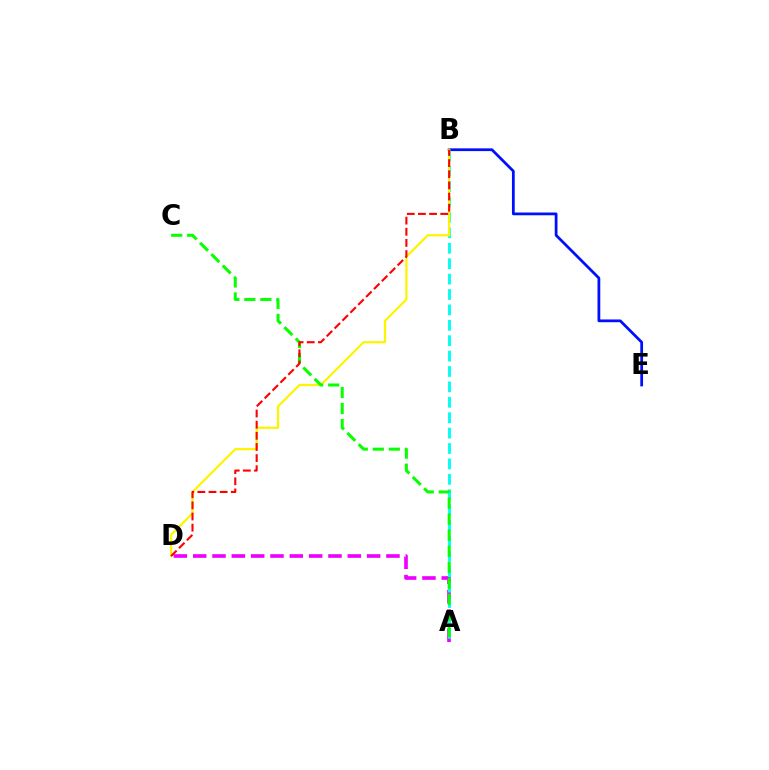{('A', 'D'): [{'color': '#ee00ff', 'line_style': 'dashed', 'thickness': 2.63}], ('B', 'E'): [{'color': '#0010ff', 'line_style': 'solid', 'thickness': 1.99}], ('A', 'B'): [{'color': '#00fff6', 'line_style': 'dashed', 'thickness': 2.09}], ('B', 'D'): [{'color': '#fcf500', 'line_style': 'solid', 'thickness': 1.6}, {'color': '#ff0000', 'line_style': 'dashed', 'thickness': 1.51}], ('A', 'C'): [{'color': '#08ff00', 'line_style': 'dashed', 'thickness': 2.18}]}